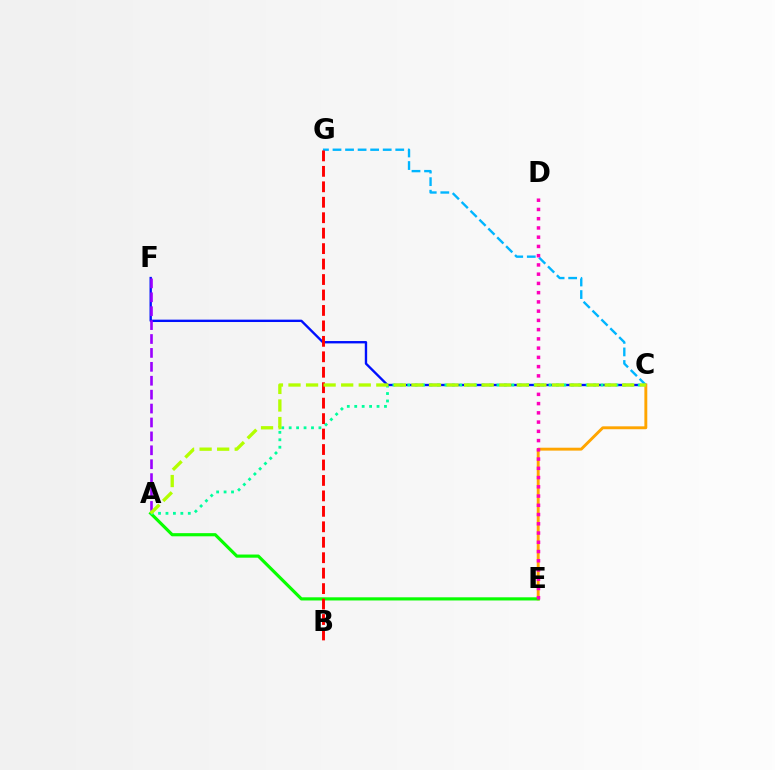{('C', 'F'): [{'color': '#0010ff', 'line_style': 'solid', 'thickness': 1.71}], ('C', 'G'): [{'color': '#00b5ff', 'line_style': 'dashed', 'thickness': 1.7}], ('C', 'E'): [{'color': '#ffa500', 'line_style': 'solid', 'thickness': 2.09}], ('A', 'E'): [{'color': '#08ff00', 'line_style': 'solid', 'thickness': 2.27}], ('D', 'E'): [{'color': '#ff00bd', 'line_style': 'dotted', 'thickness': 2.51}], ('A', 'F'): [{'color': '#9b00ff', 'line_style': 'dashed', 'thickness': 1.89}], ('B', 'G'): [{'color': '#ff0000', 'line_style': 'dashed', 'thickness': 2.1}], ('A', 'C'): [{'color': '#00ff9d', 'line_style': 'dotted', 'thickness': 2.02}, {'color': '#b3ff00', 'line_style': 'dashed', 'thickness': 2.39}]}